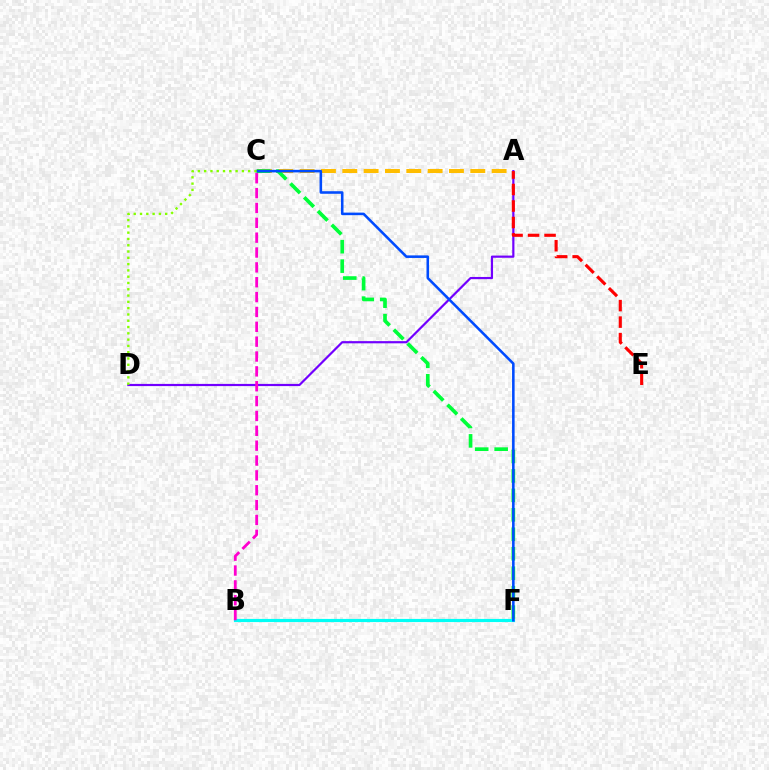{('A', 'C'): [{'color': '#ffbd00', 'line_style': 'dashed', 'thickness': 2.9}], ('C', 'F'): [{'color': '#00ff39', 'line_style': 'dashed', 'thickness': 2.64}, {'color': '#004bff', 'line_style': 'solid', 'thickness': 1.85}], ('B', 'F'): [{'color': '#00fff6', 'line_style': 'solid', 'thickness': 2.28}], ('A', 'D'): [{'color': '#7200ff', 'line_style': 'solid', 'thickness': 1.58}], ('A', 'E'): [{'color': '#ff0000', 'line_style': 'dashed', 'thickness': 2.24}], ('B', 'C'): [{'color': '#ff00cf', 'line_style': 'dashed', 'thickness': 2.02}], ('C', 'D'): [{'color': '#84ff00', 'line_style': 'dotted', 'thickness': 1.71}]}